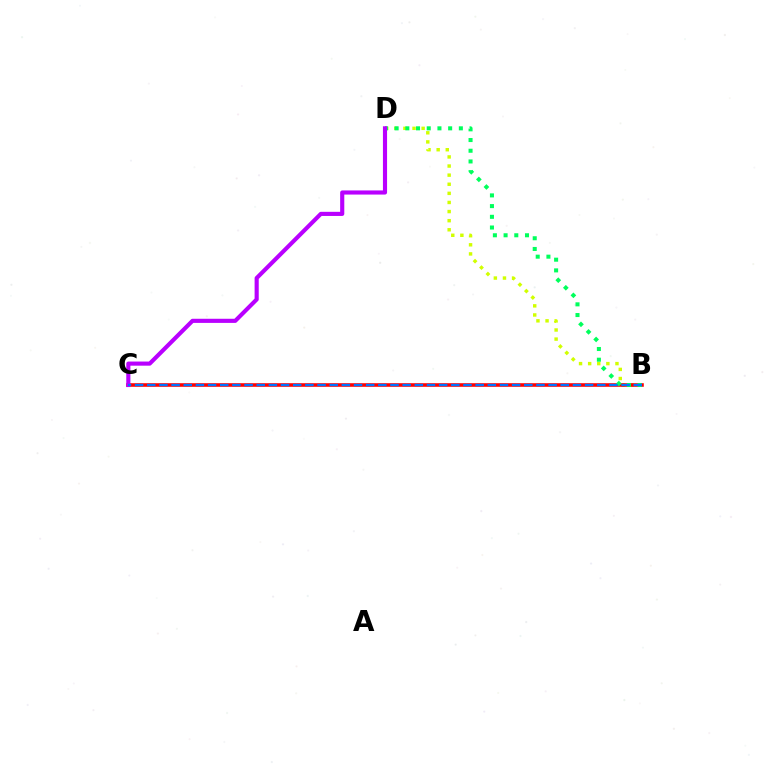{('B', 'D'): [{'color': '#d1ff00', 'line_style': 'dotted', 'thickness': 2.47}, {'color': '#00ff5c', 'line_style': 'dotted', 'thickness': 2.91}], ('B', 'C'): [{'color': '#ff0000', 'line_style': 'solid', 'thickness': 2.57}, {'color': '#0074ff', 'line_style': 'dashed', 'thickness': 1.65}], ('C', 'D'): [{'color': '#b900ff', 'line_style': 'solid', 'thickness': 2.97}]}